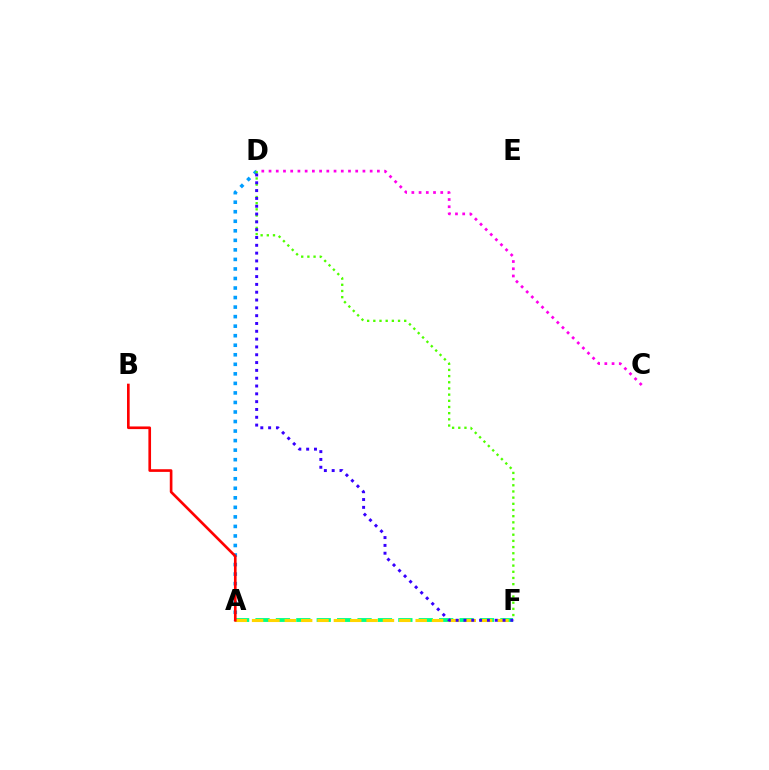{('C', 'D'): [{'color': '#ff00ed', 'line_style': 'dotted', 'thickness': 1.96}], ('A', 'D'): [{'color': '#009eff', 'line_style': 'dotted', 'thickness': 2.59}], ('A', 'F'): [{'color': '#00ff86', 'line_style': 'dashed', 'thickness': 2.77}, {'color': '#ffd500', 'line_style': 'dashed', 'thickness': 2.22}], ('D', 'F'): [{'color': '#4fff00', 'line_style': 'dotted', 'thickness': 1.68}, {'color': '#3700ff', 'line_style': 'dotted', 'thickness': 2.12}], ('A', 'B'): [{'color': '#ff0000', 'line_style': 'solid', 'thickness': 1.91}]}